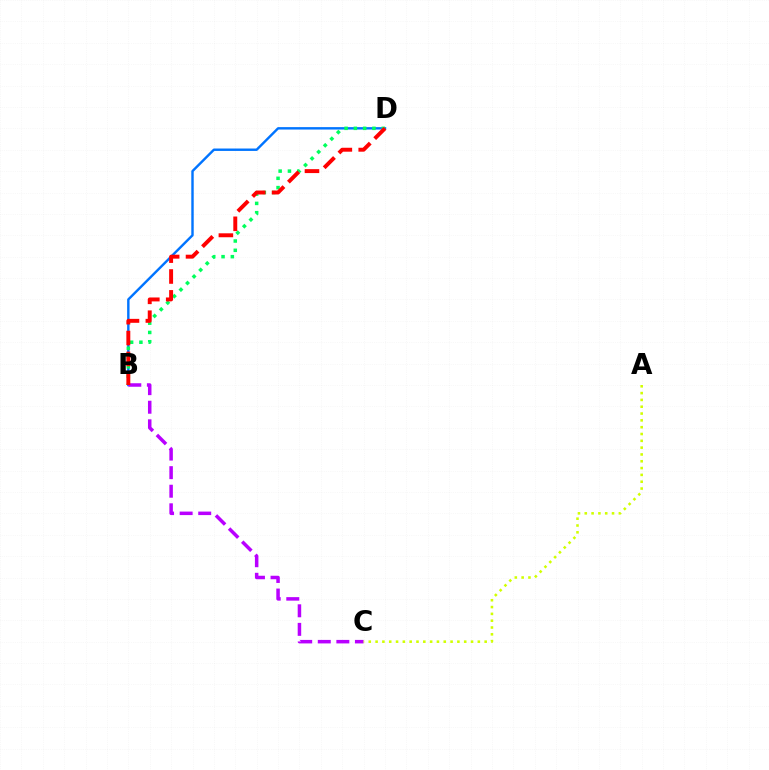{('B', 'D'): [{'color': '#0074ff', 'line_style': 'solid', 'thickness': 1.74}, {'color': '#00ff5c', 'line_style': 'dotted', 'thickness': 2.53}, {'color': '#ff0000', 'line_style': 'dashed', 'thickness': 2.83}], ('B', 'C'): [{'color': '#b900ff', 'line_style': 'dashed', 'thickness': 2.52}], ('A', 'C'): [{'color': '#d1ff00', 'line_style': 'dotted', 'thickness': 1.85}]}